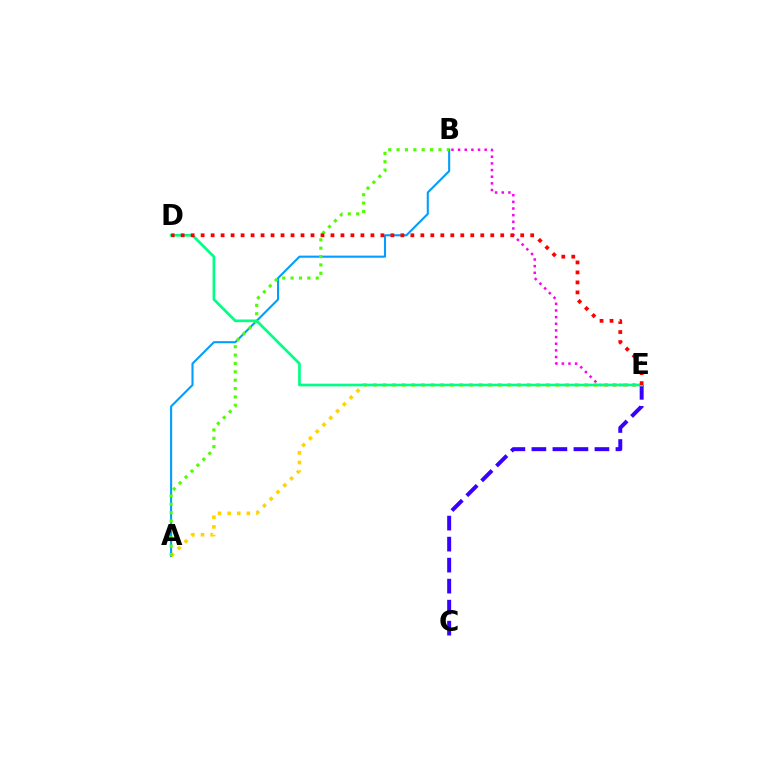{('A', 'B'): [{'color': '#009eff', 'line_style': 'solid', 'thickness': 1.51}, {'color': '#4fff00', 'line_style': 'dotted', 'thickness': 2.27}], ('A', 'E'): [{'color': '#ffd500', 'line_style': 'dotted', 'thickness': 2.61}], ('C', 'E'): [{'color': '#3700ff', 'line_style': 'dashed', 'thickness': 2.85}], ('B', 'E'): [{'color': '#ff00ed', 'line_style': 'dotted', 'thickness': 1.81}], ('D', 'E'): [{'color': '#00ff86', 'line_style': 'solid', 'thickness': 1.93}, {'color': '#ff0000', 'line_style': 'dotted', 'thickness': 2.71}]}